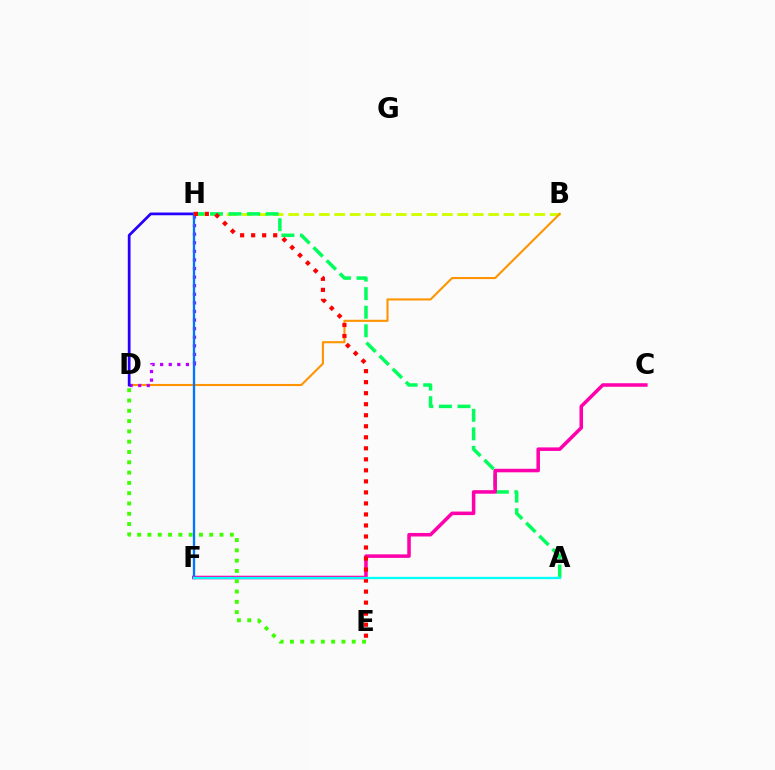{('B', 'H'): [{'color': '#d1ff00', 'line_style': 'dashed', 'thickness': 2.09}], ('A', 'H'): [{'color': '#00ff5c', 'line_style': 'dashed', 'thickness': 2.52}], ('C', 'F'): [{'color': '#ff00ac', 'line_style': 'solid', 'thickness': 2.54}], ('B', 'D'): [{'color': '#ff9400', 'line_style': 'solid', 'thickness': 1.51}], ('D', 'E'): [{'color': '#3dff00', 'line_style': 'dotted', 'thickness': 2.8}], ('D', 'H'): [{'color': '#b900ff', 'line_style': 'dotted', 'thickness': 2.33}, {'color': '#2500ff', 'line_style': 'solid', 'thickness': 1.97}], ('F', 'H'): [{'color': '#0074ff', 'line_style': 'solid', 'thickness': 1.67}], ('E', 'H'): [{'color': '#ff0000', 'line_style': 'dotted', 'thickness': 2.99}], ('A', 'F'): [{'color': '#00fff6', 'line_style': 'solid', 'thickness': 1.67}]}